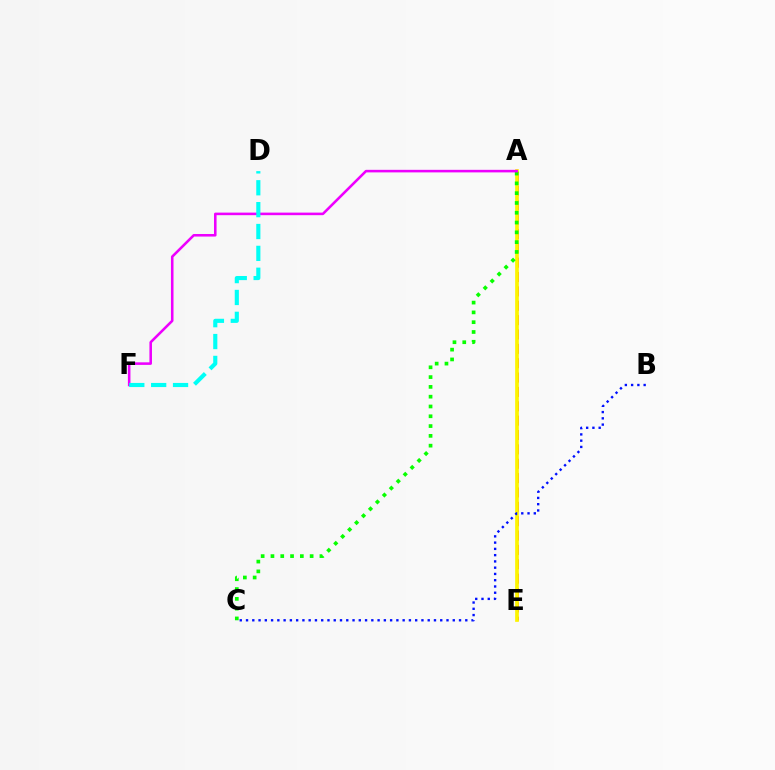{('A', 'E'): [{'color': '#ff0000', 'line_style': 'dashed', 'thickness': 1.95}, {'color': '#fcf500', 'line_style': 'solid', 'thickness': 2.66}], ('A', 'C'): [{'color': '#08ff00', 'line_style': 'dotted', 'thickness': 2.66}], ('B', 'C'): [{'color': '#0010ff', 'line_style': 'dotted', 'thickness': 1.7}], ('A', 'F'): [{'color': '#ee00ff', 'line_style': 'solid', 'thickness': 1.84}], ('D', 'F'): [{'color': '#00fff6', 'line_style': 'dashed', 'thickness': 2.97}]}